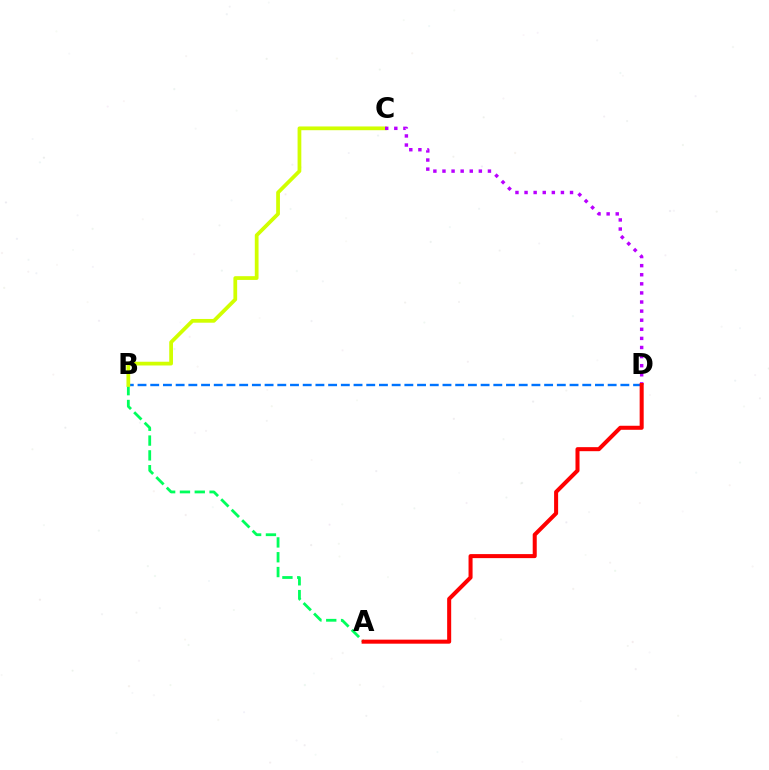{('B', 'D'): [{'color': '#0074ff', 'line_style': 'dashed', 'thickness': 1.73}], ('A', 'B'): [{'color': '#00ff5c', 'line_style': 'dashed', 'thickness': 2.01}], ('B', 'C'): [{'color': '#d1ff00', 'line_style': 'solid', 'thickness': 2.7}], ('C', 'D'): [{'color': '#b900ff', 'line_style': 'dotted', 'thickness': 2.47}], ('A', 'D'): [{'color': '#ff0000', 'line_style': 'solid', 'thickness': 2.9}]}